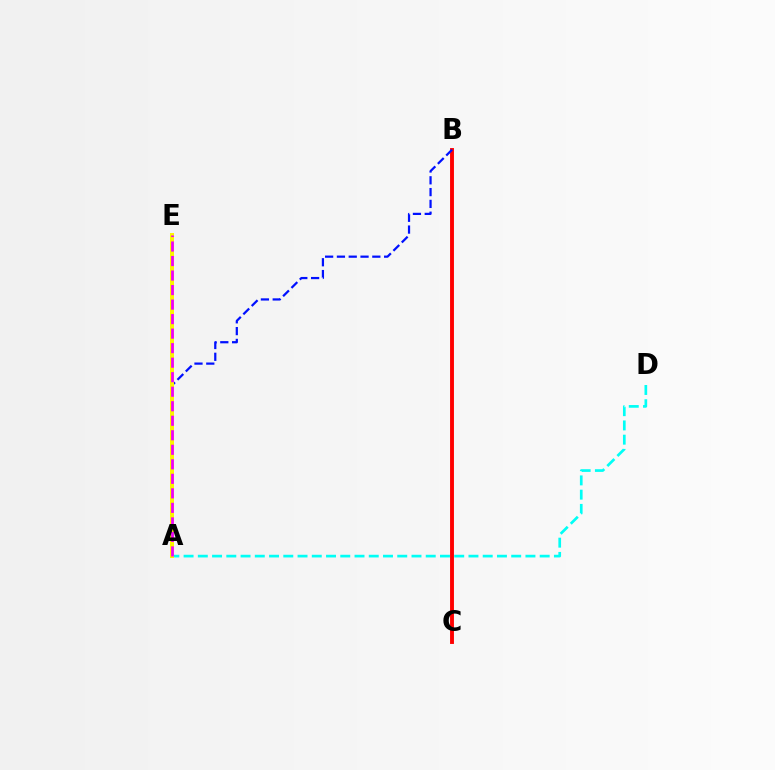{('A', 'D'): [{'color': '#00fff6', 'line_style': 'dashed', 'thickness': 1.94}], ('A', 'E'): [{'color': '#08ff00', 'line_style': 'solid', 'thickness': 2.71}, {'color': '#fcf500', 'line_style': 'solid', 'thickness': 2.88}, {'color': '#ee00ff', 'line_style': 'dashed', 'thickness': 1.97}], ('B', 'C'): [{'color': '#ff0000', 'line_style': 'solid', 'thickness': 2.8}], ('A', 'B'): [{'color': '#0010ff', 'line_style': 'dashed', 'thickness': 1.6}]}